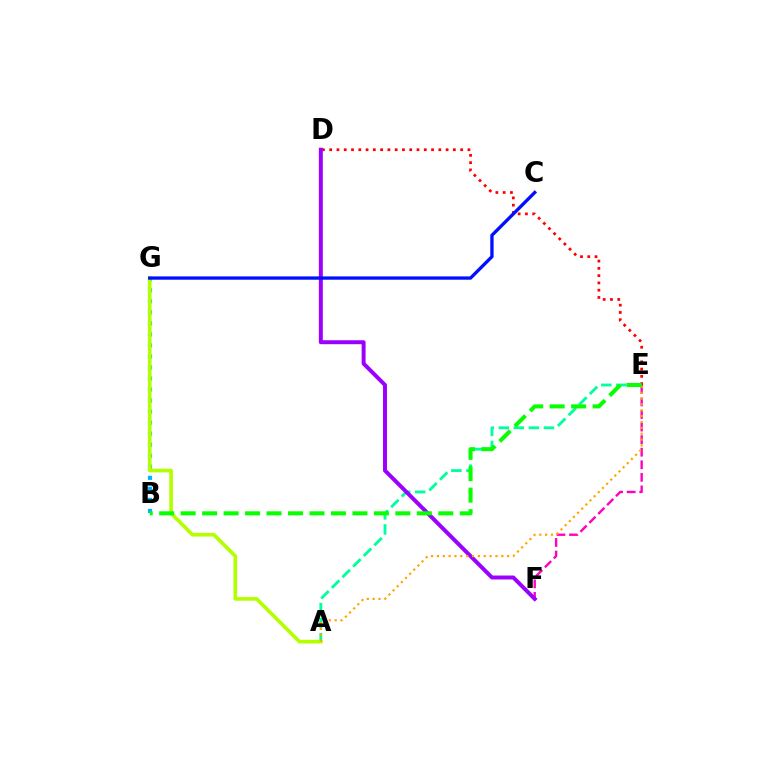{('E', 'F'): [{'color': '#ff00bd', 'line_style': 'dashed', 'thickness': 1.71}], ('D', 'E'): [{'color': '#ff0000', 'line_style': 'dotted', 'thickness': 1.98}], ('B', 'G'): [{'color': '#00b5ff', 'line_style': 'dotted', 'thickness': 3.0}], ('A', 'E'): [{'color': '#00ff9d', 'line_style': 'dashed', 'thickness': 2.04}, {'color': '#ffa500', 'line_style': 'dotted', 'thickness': 1.59}], ('D', 'F'): [{'color': '#9b00ff', 'line_style': 'solid', 'thickness': 2.85}], ('A', 'G'): [{'color': '#b3ff00', 'line_style': 'solid', 'thickness': 2.64}], ('C', 'G'): [{'color': '#0010ff', 'line_style': 'solid', 'thickness': 2.38}], ('B', 'E'): [{'color': '#08ff00', 'line_style': 'dashed', 'thickness': 2.92}]}